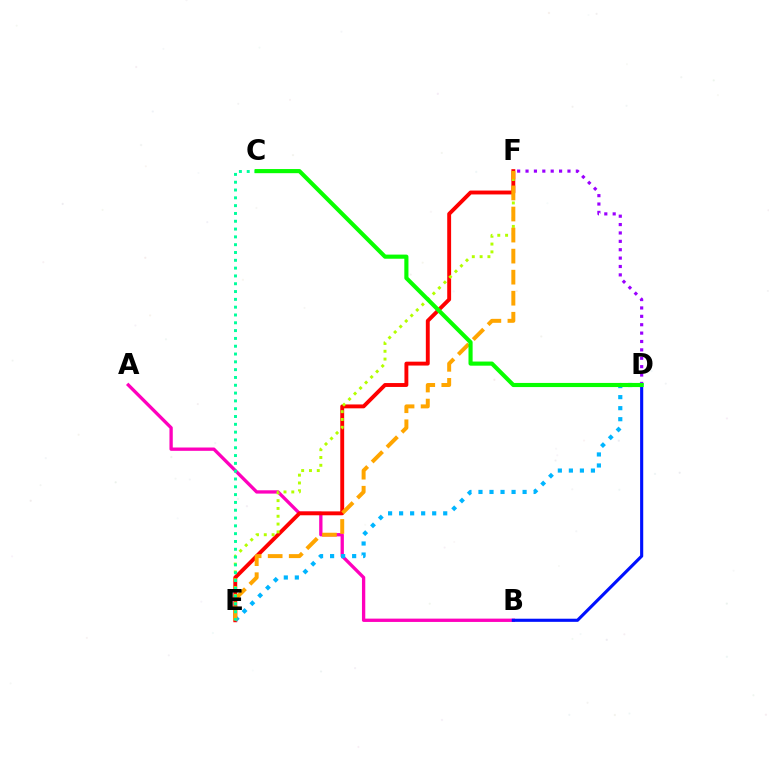{('A', 'B'): [{'color': '#ff00bd', 'line_style': 'solid', 'thickness': 2.39}], ('E', 'F'): [{'color': '#ff0000', 'line_style': 'solid', 'thickness': 2.8}, {'color': '#b3ff00', 'line_style': 'dotted', 'thickness': 2.12}, {'color': '#ffa500', 'line_style': 'dashed', 'thickness': 2.86}], ('D', 'F'): [{'color': '#9b00ff', 'line_style': 'dotted', 'thickness': 2.28}], ('D', 'E'): [{'color': '#00b5ff', 'line_style': 'dotted', 'thickness': 3.0}], ('C', 'E'): [{'color': '#00ff9d', 'line_style': 'dotted', 'thickness': 2.12}], ('B', 'D'): [{'color': '#0010ff', 'line_style': 'solid', 'thickness': 2.25}], ('C', 'D'): [{'color': '#08ff00', 'line_style': 'solid', 'thickness': 2.97}]}